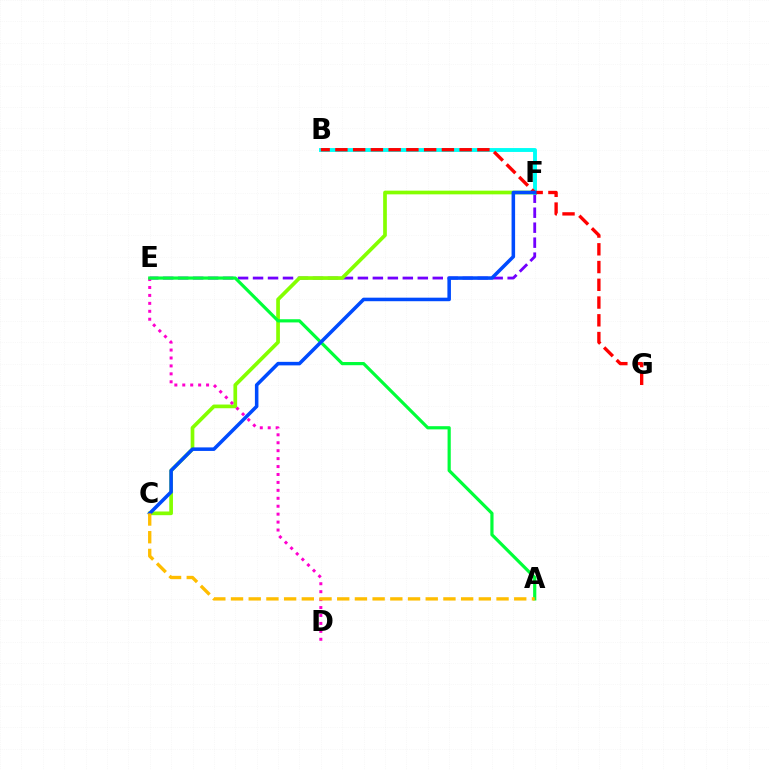{('E', 'F'): [{'color': '#7200ff', 'line_style': 'dashed', 'thickness': 2.03}], ('C', 'F'): [{'color': '#84ff00', 'line_style': 'solid', 'thickness': 2.66}, {'color': '#004bff', 'line_style': 'solid', 'thickness': 2.55}], ('B', 'F'): [{'color': '#00fff6', 'line_style': 'solid', 'thickness': 2.8}], ('D', 'E'): [{'color': '#ff00cf', 'line_style': 'dotted', 'thickness': 2.16}], ('B', 'G'): [{'color': '#ff0000', 'line_style': 'dashed', 'thickness': 2.41}], ('A', 'E'): [{'color': '#00ff39', 'line_style': 'solid', 'thickness': 2.3}], ('A', 'C'): [{'color': '#ffbd00', 'line_style': 'dashed', 'thickness': 2.4}]}